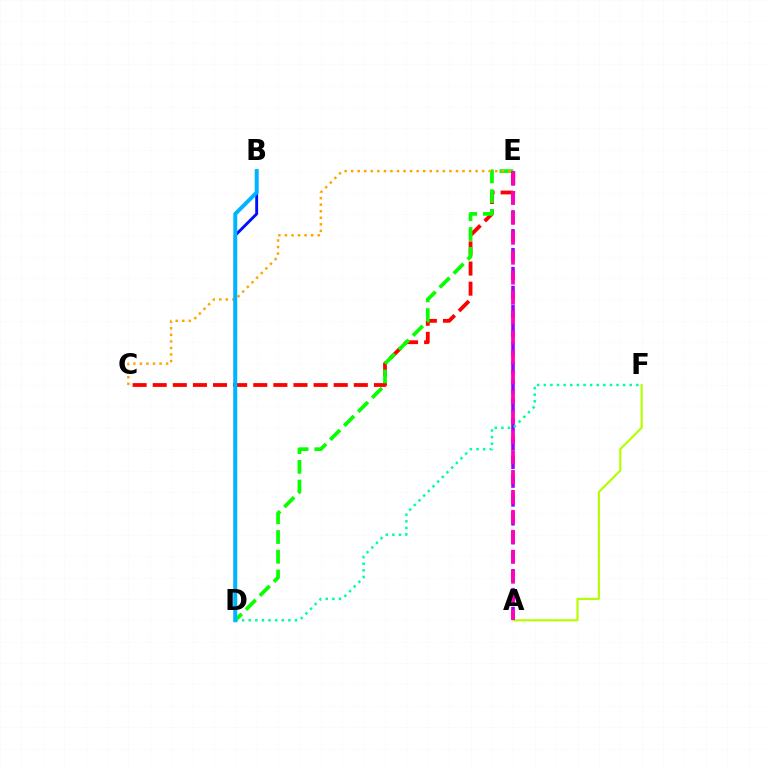{('A', 'F'): [{'color': '#b3ff00', 'line_style': 'solid', 'thickness': 1.54}], ('C', 'E'): [{'color': '#ff0000', 'line_style': 'dashed', 'thickness': 2.73}, {'color': '#ffa500', 'line_style': 'dotted', 'thickness': 1.78}], ('A', 'E'): [{'color': '#9b00ff', 'line_style': 'dashed', 'thickness': 2.57}, {'color': '#ff00bd', 'line_style': 'dashed', 'thickness': 2.71}], ('D', 'E'): [{'color': '#08ff00', 'line_style': 'dashed', 'thickness': 2.68}], ('D', 'F'): [{'color': '#00ff9d', 'line_style': 'dotted', 'thickness': 1.8}], ('B', 'D'): [{'color': '#0010ff', 'line_style': 'solid', 'thickness': 2.09}, {'color': '#00b5ff', 'line_style': 'solid', 'thickness': 2.83}]}